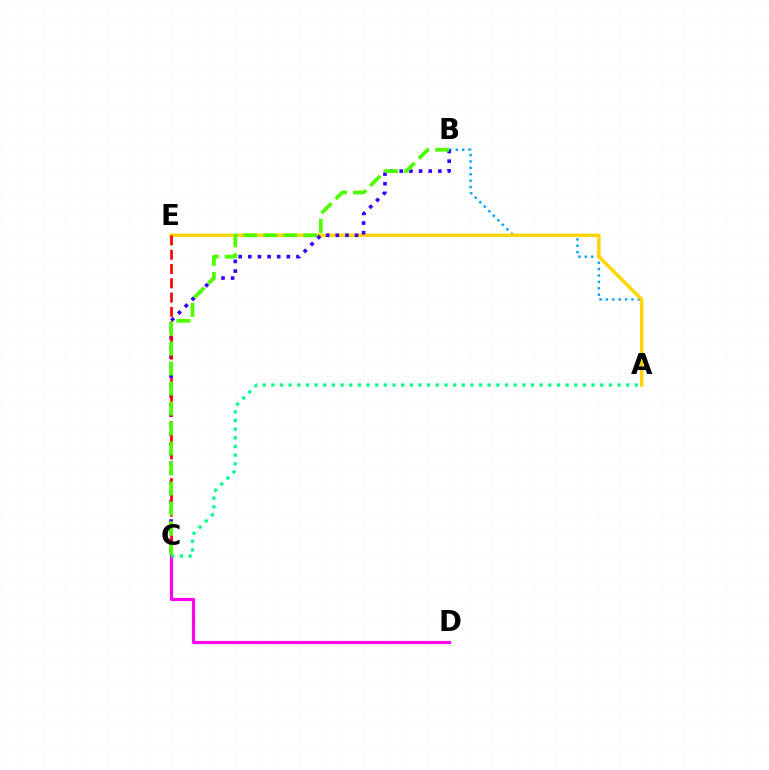{('A', 'B'): [{'color': '#009eff', 'line_style': 'dotted', 'thickness': 1.74}], ('A', 'E'): [{'color': '#ffd500', 'line_style': 'solid', 'thickness': 2.48}], ('B', 'C'): [{'color': '#3700ff', 'line_style': 'dotted', 'thickness': 2.62}, {'color': '#4fff00', 'line_style': 'dashed', 'thickness': 2.72}], ('C', 'E'): [{'color': '#ff0000', 'line_style': 'dashed', 'thickness': 1.94}], ('C', 'D'): [{'color': '#ff00ed', 'line_style': 'solid', 'thickness': 2.29}], ('A', 'C'): [{'color': '#00ff86', 'line_style': 'dotted', 'thickness': 2.35}]}